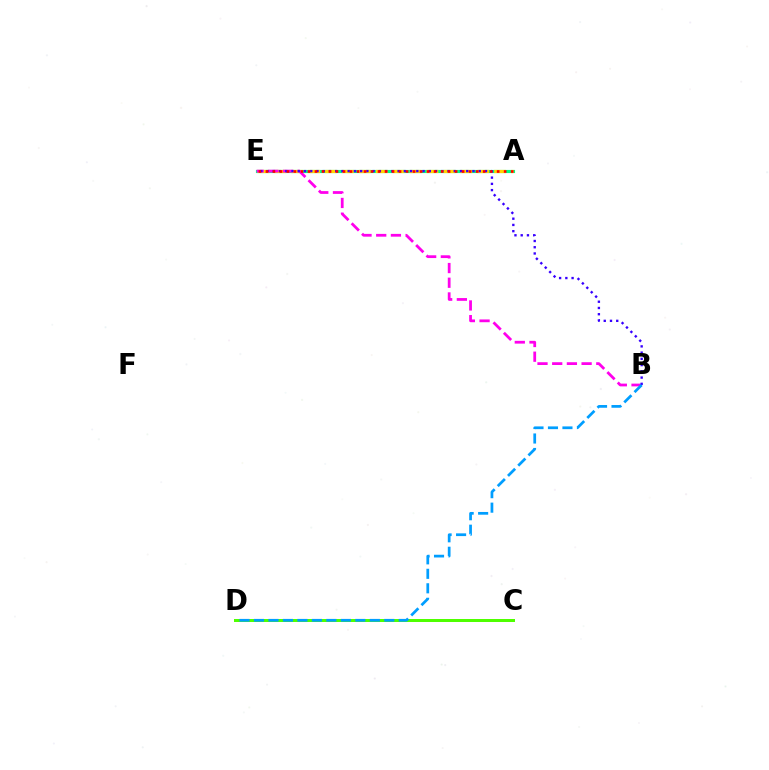{('A', 'E'): [{'color': '#00ff86', 'line_style': 'solid', 'thickness': 2.26}, {'color': '#ffd500', 'line_style': 'dashed', 'thickness': 2.3}, {'color': '#ff0000', 'line_style': 'dotted', 'thickness': 1.9}], ('B', 'E'): [{'color': '#ff00ed', 'line_style': 'dashed', 'thickness': 2.0}, {'color': '#3700ff', 'line_style': 'dotted', 'thickness': 1.7}], ('C', 'D'): [{'color': '#4fff00', 'line_style': 'solid', 'thickness': 2.16}], ('B', 'D'): [{'color': '#009eff', 'line_style': 'dashed', 'thickness': 1.97}]}